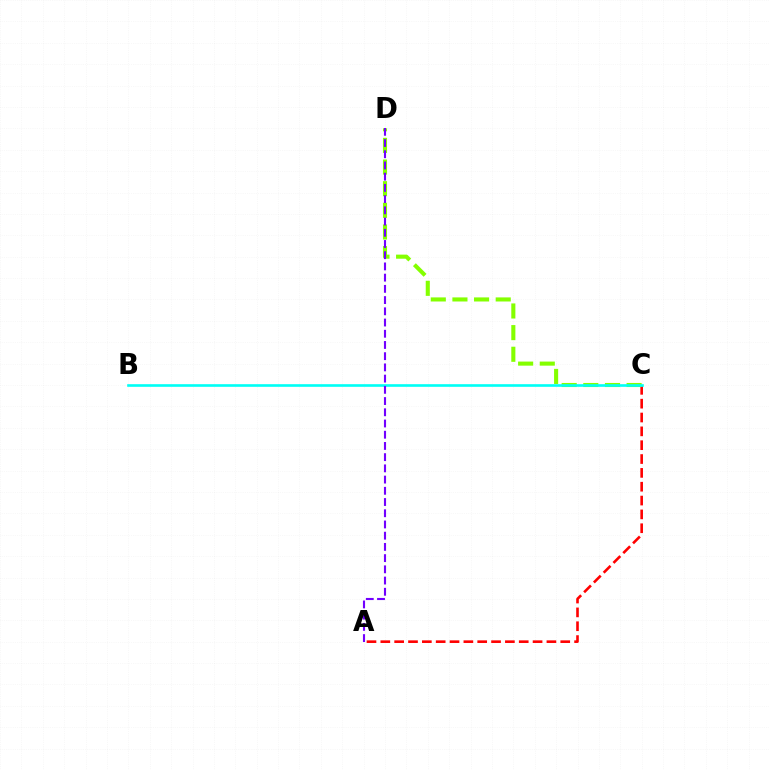{('A', 'C'): [{'color': '#ff0000', 'line_style': 'dashed', 'thickness': 1.88}], ('C', 'D'): [{'color': '#84ff00', 'line_style': 'dashed', 'thickness': 2.94}], ('B', 'C'): [{'color': '#00fff6', 'line_style': 'solid', 'thickness': 1.89}], ('A', 'D'): [{'color': '#7200ff', 'line_style': 'dashed', 'thickness': 1.52}]}